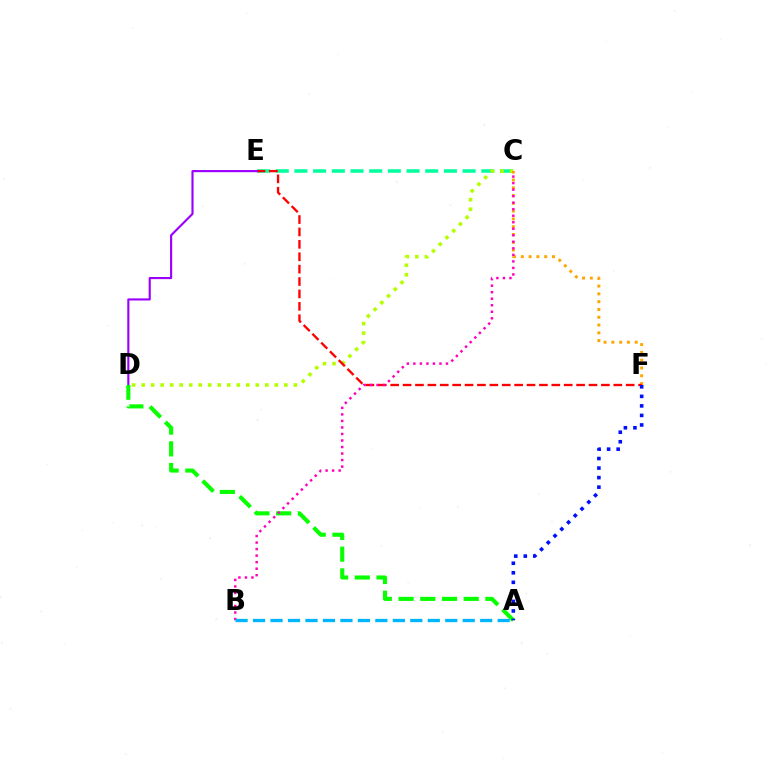{('C', 'E'): [{'color': '#00ff9d', 'line_style': 'dashed', 'thickness': 2.54}], ('C', 'D'): [{'color': '#b3ff00', 'line_style': 'dotted', 'thickness': 2.58}], ('C', 'F'): [{'color': '#ffa500', 'line_style': 'dotted', 'thickness': 2.12}], ('E', 'F'): [{'color': '#ff0000', 'line_style': 'dashed', 'thickness': 1.68}], ('D', 'E'): [{'color': '#9b00ff', 'line_style': 'solid', 'thickness': 1.54}], ('A', 'D'): [{'color': '#08ff00', 'line_style': 'dashed', 'thickness': 2.95}], ('B', 'C'): [{'color': '#ff00bd', 'line_style': 'dotted', 'thickness': 1.77}], ('A', 'F'): [{'color': '#0010ff', 'line_style': 'dotted', 'thickness': 2.59}], ('A', 'B'): [{'color': '#00b5ff', 'line_style': 'dashed', 'thickness': 2.37}]}